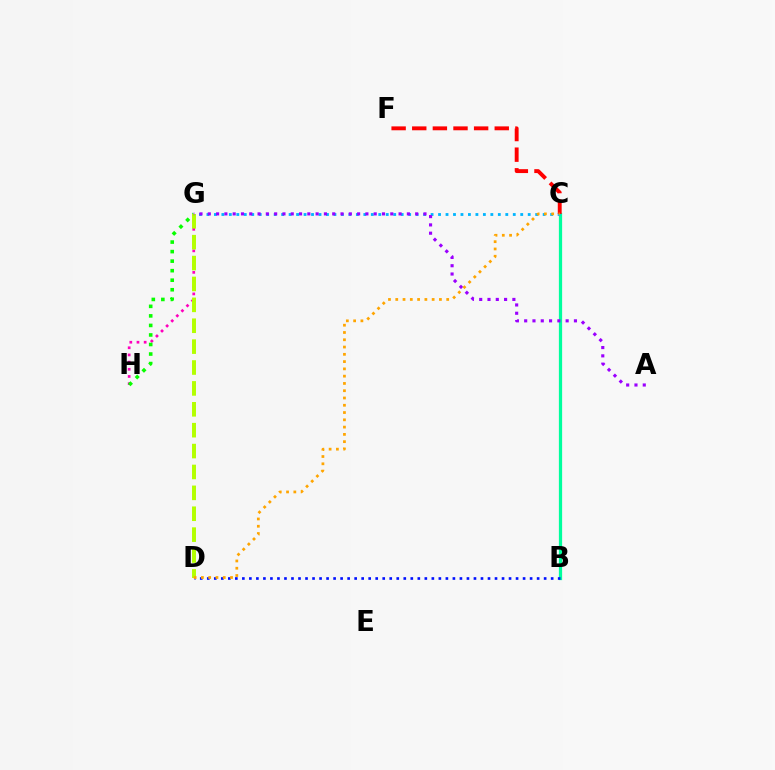{('G', 'H'): [{'color': '#ff00bd', 'line_style': 'dotted', 'thickness': 1.95}, {'color': '#08ff00', 'line_style': 'dotted', 'thickness': 2.59}], ('B', 'C'): [{'color': '#00ff9d', 'line_style': 'solid', 'thickness': 2.32}], ('C', 'G'): [{'color': '#00b5ff', 'line_style': 'dotted', 'thickness': 2.03}], ('D', 'G'): [{'color': '#b3ff00', 'line_style': 'dashed', 'thickness': 2.84}], ('C', 'F'): [{'color': '#ff0000', 'line_style': 'dashed', 'thickness': 2.8}], ('B', 'D'): [{'color': '#0010ff', 'line_style': 'dotted', 'thickness': 1.91}], ('A', 'G'): [{'color': '#9b00ff', 'line_style': 'dotted', 'thickness': 2.25}], ('C', 'D'): [{'color': '#ffa500', 'line_style': 'dotted', 'thickness': 1.98}]}